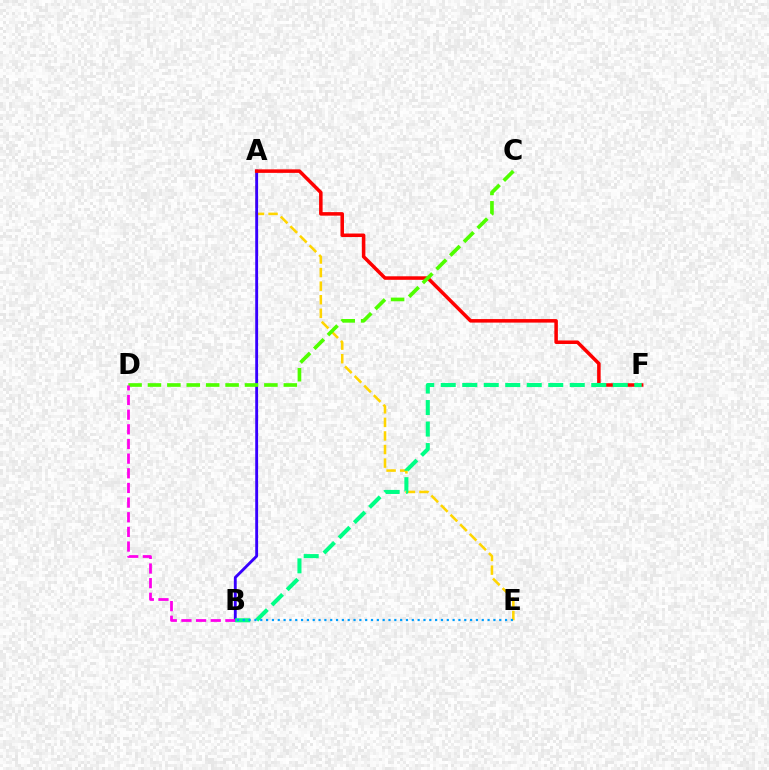{('A', 'E'): [{'color': '#ffd500', 'line_style': 'dashed', 'thickness': 1.84}], ('A', 'B'): [{'color': '#3700ff', 'line_style': 'solid', 'thickness': 2.07}], ('A', 'F'): [{'color': '#ff0000', 'line_style': 'solid', 'thickness': 2.54}], ('C', 'D'): [{'color': '#4fff00', 'line_style': 'dashed', 'thickness': 2.64}], ('B', 'D'): [{'color': '#ff00ed', 'line_style': 'dashed', 'thickness': 1.99}], ('B', 'F'): [{'color': '#00ff86', 'line_style': 'dashed', 'thickness': 2.92}], ('B', 'E'): [{'color': '#009eff', 'line_style': 'dotted', 'thickness': 1.58}]}